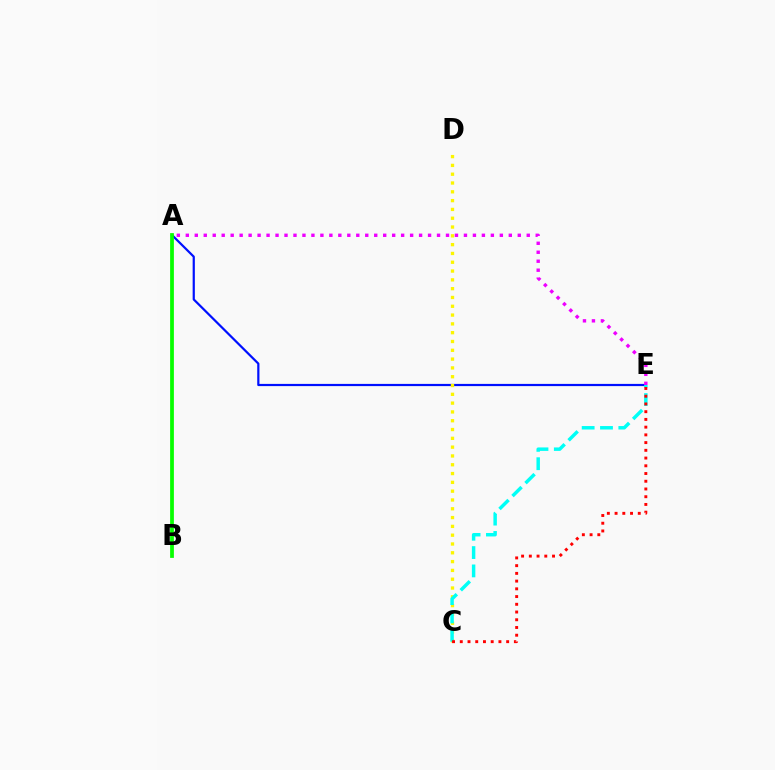{('A', 'E'): [{'color': '#0010ff', 'line_style': 'solid', 'thickness': 1.59}, {'color': '#ee00ff', 'line_style': 'dotted', 'thickness': 2.44}], ('C', 'D'): [{'color': '#fcf500', 'line_style': 'dotted', 'thickness': 2.39}], ('C', 'E'): [{'color': '#00fff6', 'line_style': 'dashed', 'thickness': 2.49}, {'color': '#ff0000', 'line_style': 'dotted', 'thickness': 2.1}], ('A', 'B'): [{'color': '#08ff00', 'line_style': 'solid', 'thickness': 2.71}]}